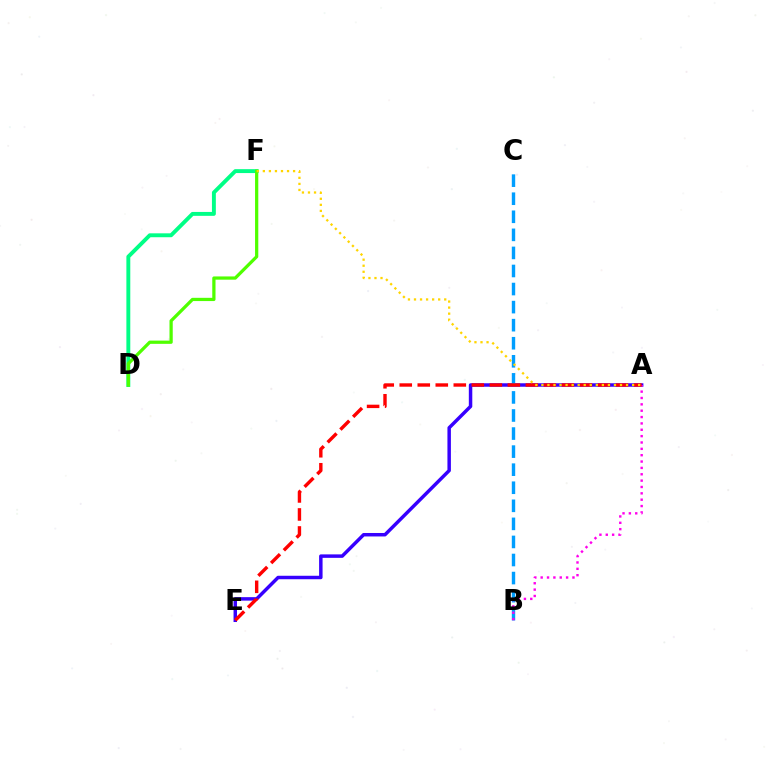{('A', 'E'): [{'color': '#3700ff', 'line_style': 'solid', 'thickness': 2.5}, {'color': '#ff0000', 'line_style': 'dashed', 'thickness': 2.45}], ('D', 'F'): [{'color': '#00ff86', 'line_style': 'solid', 'thickness': 2.81}, {'color': '#4fff00', 'line_style': 'solid', 'thickness': 2.33}], ('B', 'C'): [{'color': '#009eff', 'line_style': 'dashed', 'thickness': 2.45}], ('A', 'B'): [{'color': '#ff00ed', 'line_style': 'dotted', 'thickness': 1.73}], ('A', 'F'): [{'color': '#ffd500', 'line_style': 'dotted', 'thickness': 1.64}]}